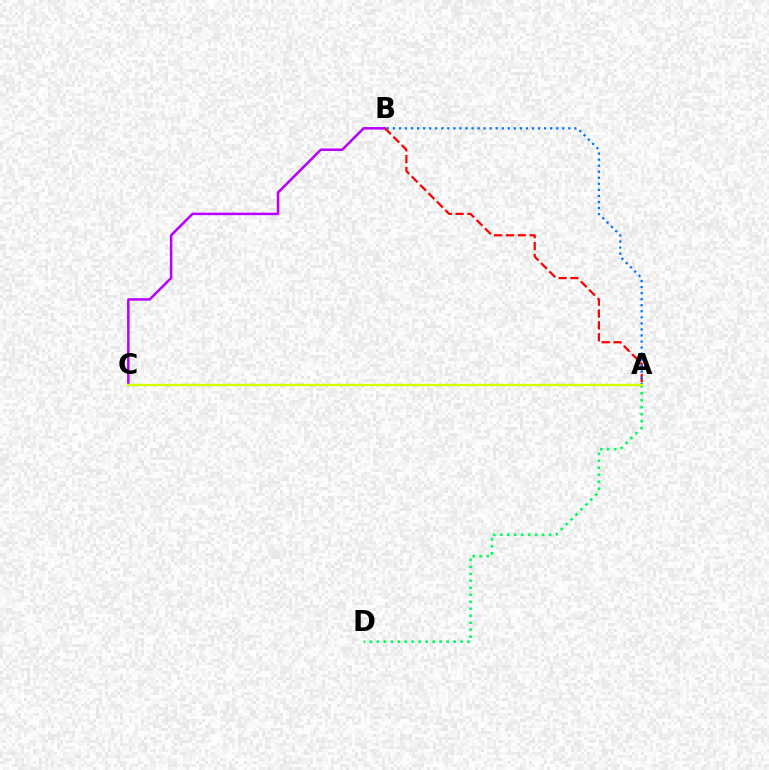{('A', 'D'): [{'color': '#00ff5c', 'line_style': 'dotted', 'thickness': 1.9}], ('B', 'C'): [{'color': '#b900ff', 'line_style': 'solid', 'thickness': 1.82}], ('A', 'B'): [{'color': '#ff0000', 'line_style': 'dashed', 'thickness': 1.61}, {'color': '#0074ff', 'line_style': 'dotted', 'thickness': 1.64}], ('A', 'C'): [{'color': '#d1ff00', 'line_style': 'solid', 'thickness': 1.71}]}